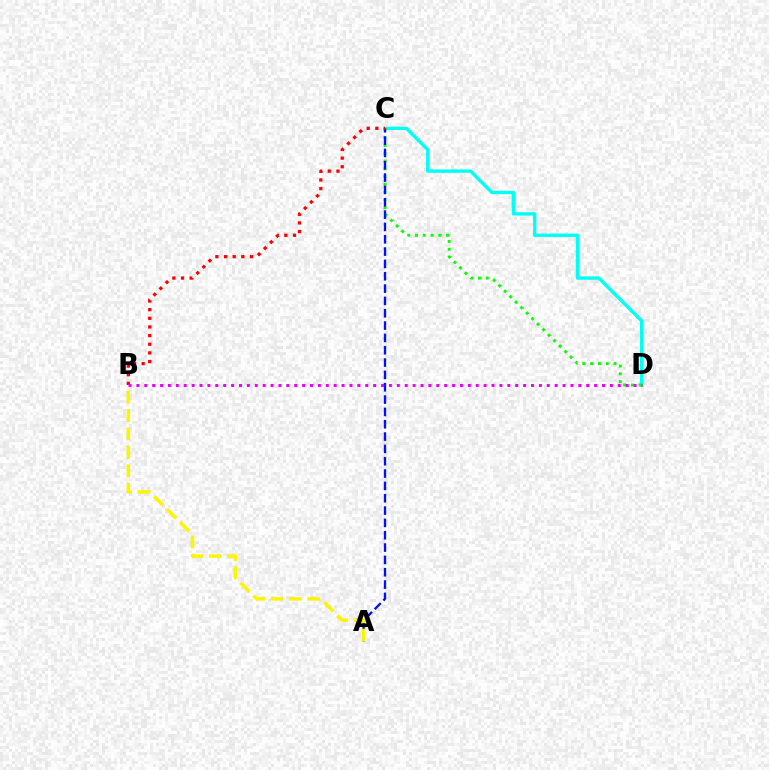{('C', 'D'): [{'color': '#00fff6', 'line_style': 'solid', 'thickness': 2.43}, {'color': '#08ff00', 'line_style': 'dotted', 'thickness': 2.11}], ('A', 'C'): [{'color': '#0010ff', 'line_style': 'dashed', 'thickness': 1.68}], ('B', 'C'): [{'color': '#ff0000', 'line_style': 'dotted', 'thickness': 2.35}], ('B', 'D'): [{'color': '#ee00ff', 'line_style': 'dotted', 'thickness': 2.14}], ('A', 'B'): [{'color': '#fcf500', 'line_style': 'dashed', 'thickness': 2.5}]}